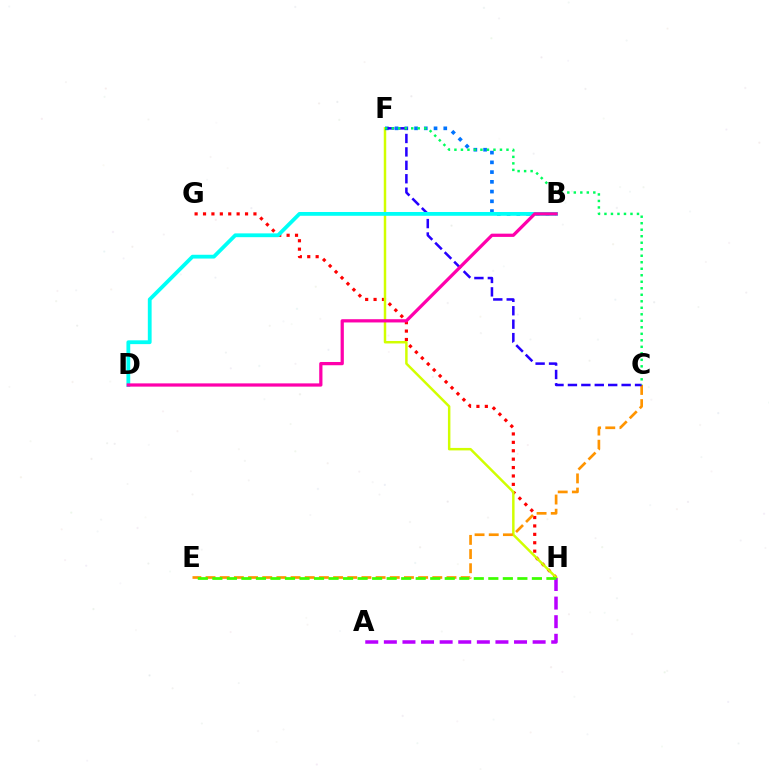{('G', 'H'): [{'color': '#ff0000', 'line_style': 'dotted', 'thickness': 2.28}], ('F', 'H'): [{'color': '#d1ff00', 'line_style': 'solid', 'thickness': 1.78}], ('B', 'F'): [{'color': '#0074ff', 'line_style': 'dotted', 'thickness': 2.65}], ('C', 'E'): [{'color': '#ff9400', 'line_style': 'dashed', 'thickness': 1.93}], ('A', 'H'): [{'color': '#b900ff', 'line_style': 'dashed', 'thickness': 2.53}], ('E', 'H'): [{'color': '#3dff00', 'line_style': 'dashed', 'thickness': 1.97}], ('C', 'F'): [{'color': '#2500ff', 'line_style': 'dashed', 'thickness': 1.82}, {'color': '#00ff5c', 'line_style': 'dotted', 'thickness': 1.77}], ('B', 'D'): [{'color': '#00fff6', 'line_style': 'solid', 'thickness': 2.73}, {'color': '#ff00ac', 'line_style': 'solid', 'thickness': 2.33}]}